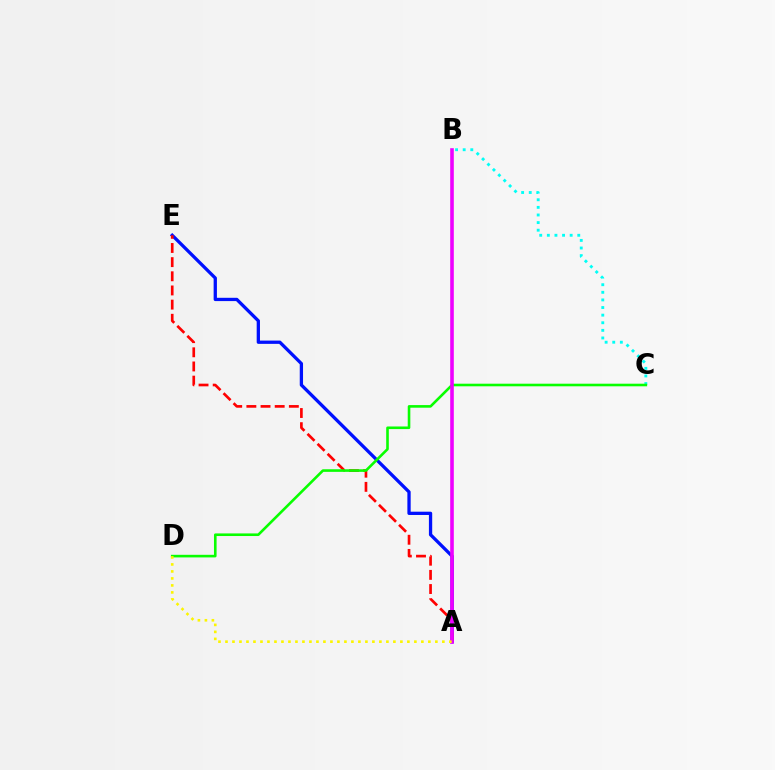{('A', 'E'): [{'color': '#0010ff', 'line_style': 'solid', 'thickness': 2.37}, {'color': '#ff0000', 'line_style': 'dashed', 'thickness': 1.92}], ('B', 'C'): [{'color': '#00fff6', 'line_style': 'dotted', 'thickness': 2.07}], ('C', 'D'): [{'color': '#08ff00', 'line_style': 'solid', 'thickness': 1.88}], ('A', 'B'): [{'color': '#ee00ff', 'line_style': 'solid', 'thickness': 2.6}], ('A', 'D'): [{'color': '#fcf500', 'line_style': 'dotted', 'thickness': 1.9}]}